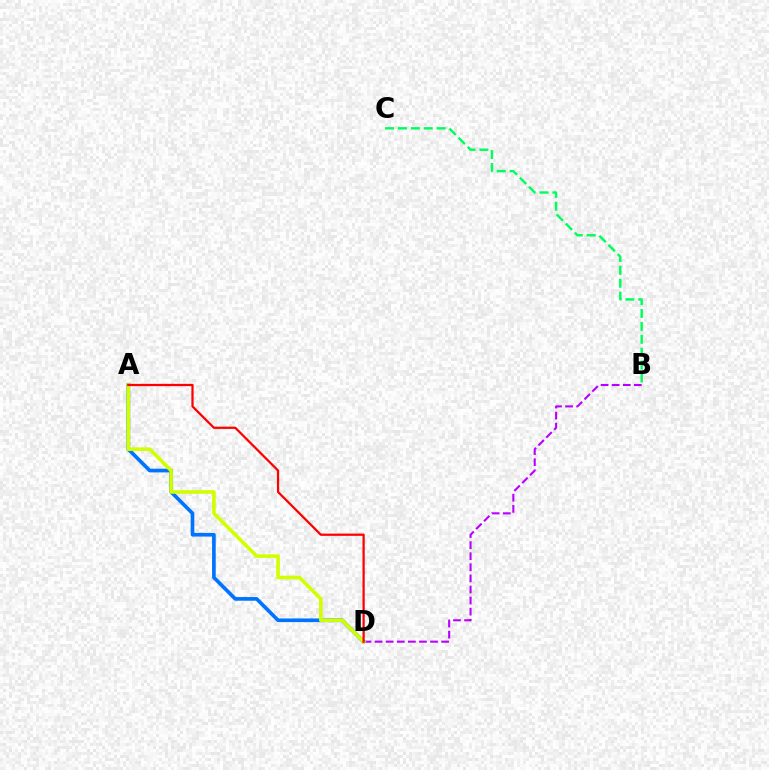{('B', 'D'): [{'color': '#b900ff', 'line_style': 'dashed', 'thickness': 1.51}], ('A', 'D'): [{'color': '#0074ff', 'line_style': 'solid', 'thickness': 2.64}, {'color': '#d1ff00', 'line_style': 'solid', 'thickness': 2.59}, {'color': '#ff0000', 'line_style': 'solid', 'thickness': 1.62}], ('B', 'C'): [{'color': '#00ff5c', 'line_style': 'dashed', 'thickness': 1.75}]}